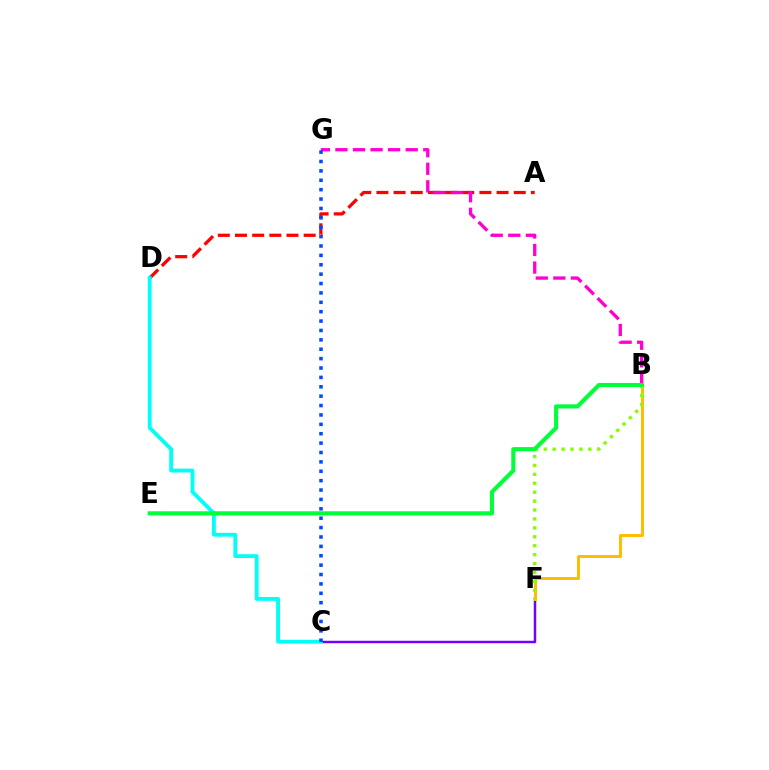{('A', 'D'): [{'color': '#ff0000', 'line_style': 'dashed', 'thickness': 2.33}], ('C', 'F'): [{'color': '#7200ff', 'line_style': 'solid', 'thickness': 1.77}], ('B', 'F'): [{'color': '#ffbd00', 'line_style': 'solid', 'thickness': 2.14}, {'color': '#84ff00', 'line_style': 'dotted', 'thickness': 2.42}], ('C', 'D'): [{'color': '#00fff6', 'line_style': 'solid', 'thickness': 2.76}], ('B', 'G'): [{'color': '#ff00cf', 'line_style': 'dashed', 'thickness': 2.39}], ('B', 'E'): [{'color': '#00ff39', 'line_style': 'solid', 'thickness': 2.95}], ('C', 'G'): [{'color': '#004bff', 'line_style': 'dotted', 'thickness': 2.55}]}